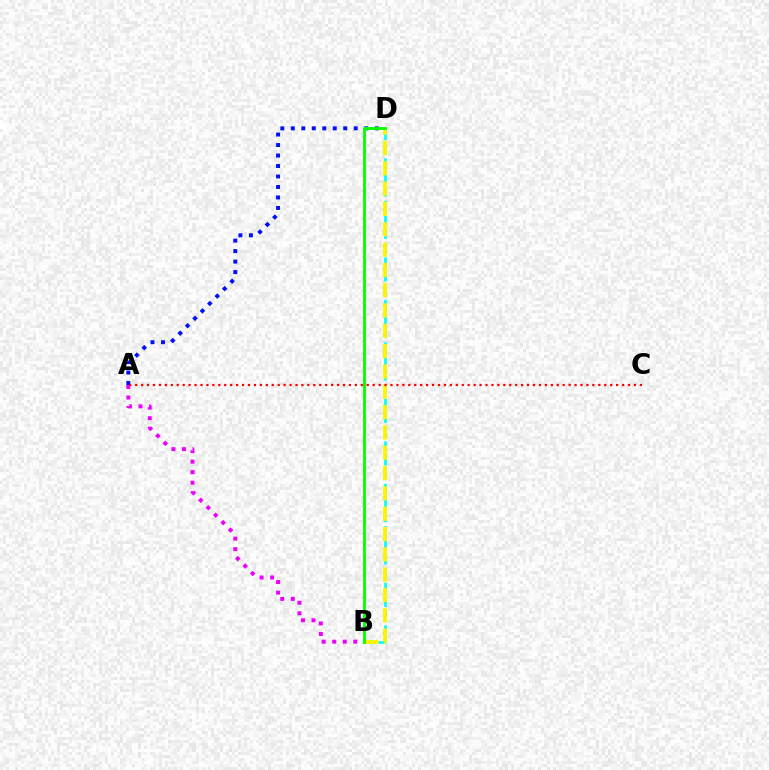{('A', 'D'): [{'color': '#0010ff', 'line_style': 'dotted', 'thickness': 2.85}], ('B', 'D'): [{'color': '#00fff6', 'line_style': 'dashed', 'thickness': 1.92}, {'color': '#fcf500', 'line_style': 'dashed', 'thickness': 2.76}, {'color': '#08ff00', 'line_style': 'solid', 'thickness': 2.08}], ('A', 'B'): [{'color': '#ee00ff', 'line_style': 'dotted', 'thickness': 2.86}], ('A', 'C'): [{'color': '#ff0000', 'line_style': 'dotted', 'thickness': 1.61}]}